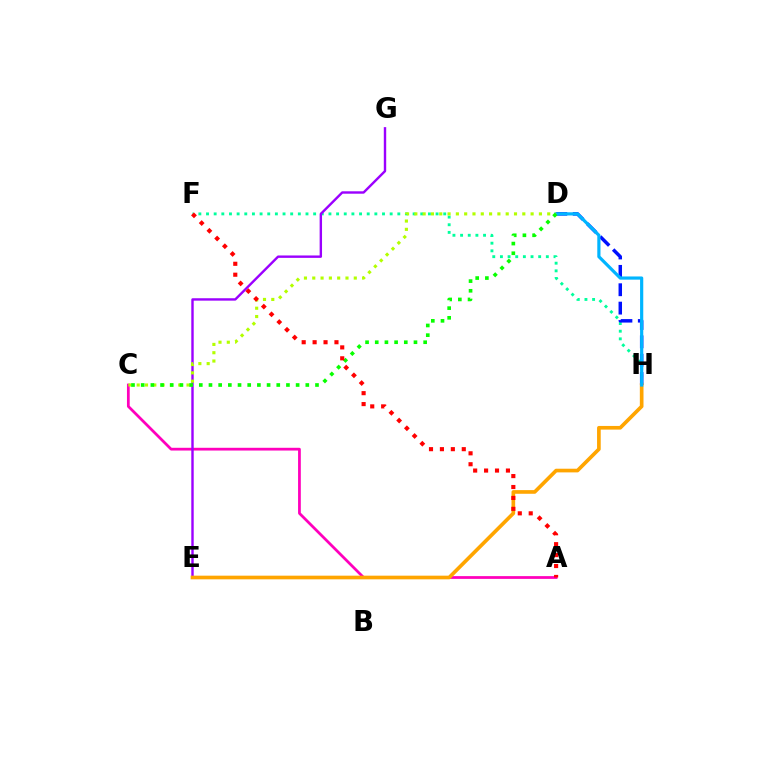{('A', 'C'): [{'color': '#ff00bd', 'line_style': 'solid', 'thickness': 1.98}], ('F', 'H'): [{'color': '#00ff9d', 'line_style': 'dotted', 'thickness': 2.08}], ('D', 'H'): [{'color': '#0010ff', 'line_style': 'dashed', 'thickness': 2.5}, {'color': '#00b5ff', 'line_style': 'solid', 'thickness': 2.29}], ('E', 'G'): [{'color': '#9b00ff', 'line_style': 'solid', 'thickness': 1.73}], ('E', 'H'): [{'color': '#ffa500', 'line_style': 'solid', 'thickness': 2.64}], ('C', 'D'): [{'color': '#b3ff00', 'line_style': 'dotted', 'thickness': 2.26}, {'color': '#08ff00', 'line_style': 'dotted', 'thickness': 2.63}], ('A', 'F'): [{'color': '#ff0000', 'line_style': 'dotted', 'thickness': 2.97}]}